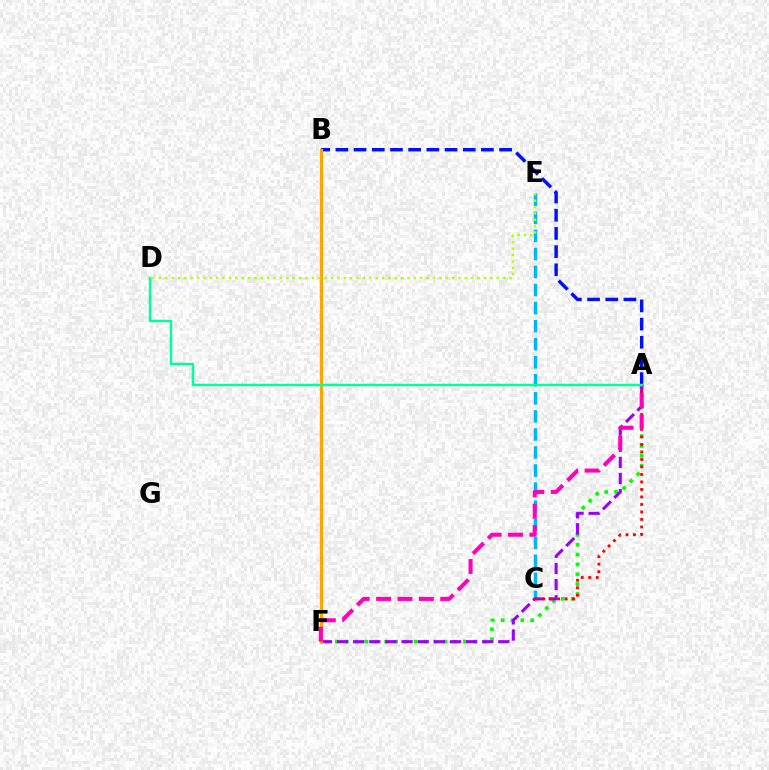{('C', 'E'): [{'color': '#00b5ff', 'line_style': 'dashed', 'thickness': 2.45}], ('A', 'B'): [{'color': '#0010ff', 'line_style': 'dashed', 'thickness': 2.47}], ('A', 'F'): [{'color': '#08ff00', 'line_style': 'dotted', 'thickness': 2.68}, {'color': '#9b00ff', 'line_style': 'dashed', 'thickness': 2.19}, {'color': '#ff00bd', 'line_style': 'dashed', 'thickness': 2.9}], ('B', 'F'): [{'color': '#ffa500', 'line_style': 'solid', 'thickness': 2.31}], ('D', 'E'): [{'color': '#b3ff00', 'line_style': 'dotted', 'thickness': 1.73}], ('A', 'C'): [{'color': '#ff0000', 'line_style': 'dotted', 'thickness': 2.04}], ('A', 'D'): [{'color': '#00ff9d', 'line_style': 'solid', 'thickness': 1.76}]}